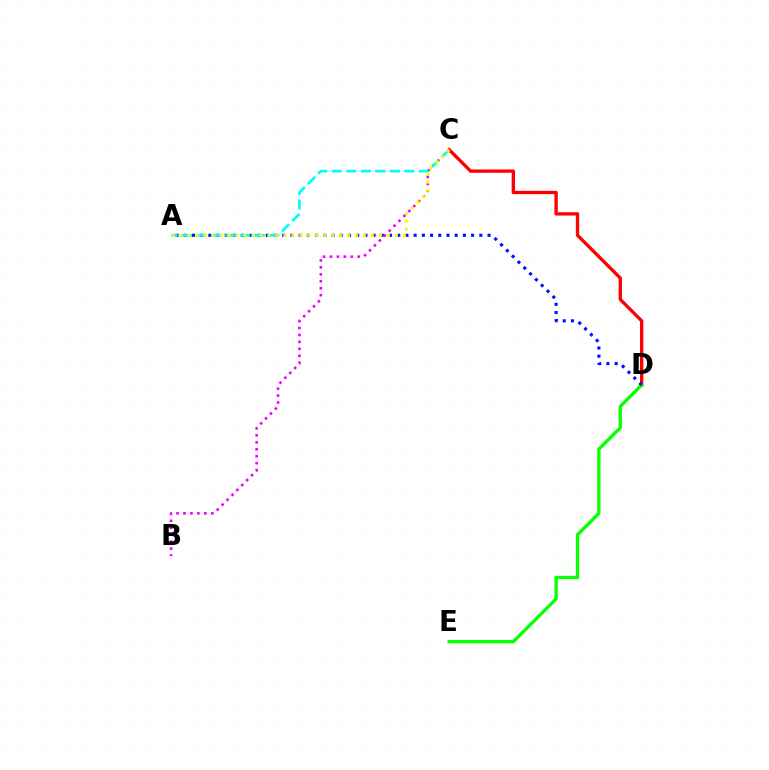{('C', 'D'): [{'color': '#ff0000', 'line_style': 'solid', 'thickness': 2.4}], ('D', 'E'): [{'color': '#08ff00', 'line_style': 'solid', 'thickness': 2.37}], ('A', 'D'): [{'color': '#0010ff', 'line_style': 'dotted', 'thickness': 2.23}], ('B', 'C'): [{'color': '#ee00ff', 'line_style': 'dotted', 'thickness': 1.89}], ('A', 'C'): [{'color': '#00fff6', 'line_style': 'dashed', 'thickness': 1.97}, {'color': '#fcf500', 'line_style': 'dotted', 'thickness': 2.17}]}